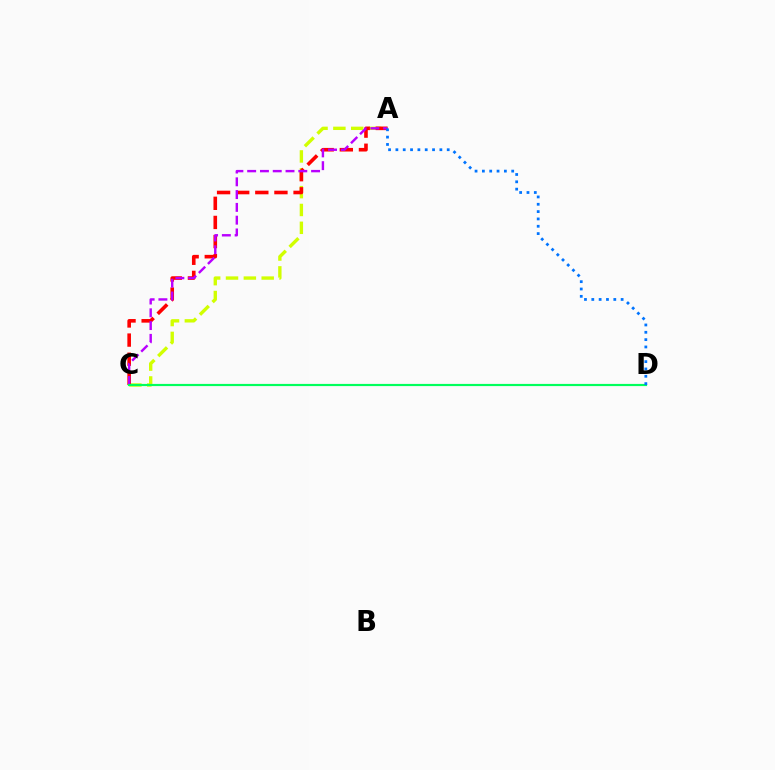{('A', 'C'): [{'color': '#d1ff00', 'line_style': 'dashed', 'thickness': 2.42}, {'color': '#ff0000', 'line_style': 'dashed', 'thickness': 2.6}, {'color': '#b900ff', 'line_style': 'dashed', 'thickness': 1.74}], ('C', 'D'): [{'color': '#00ff5c', 'line_style': 'solid', 'thickness': 1.57}], ('A', 'D'): [{'color': '#0074ff', 'line_style': 'dotted', 'thickness': 1.99}]}